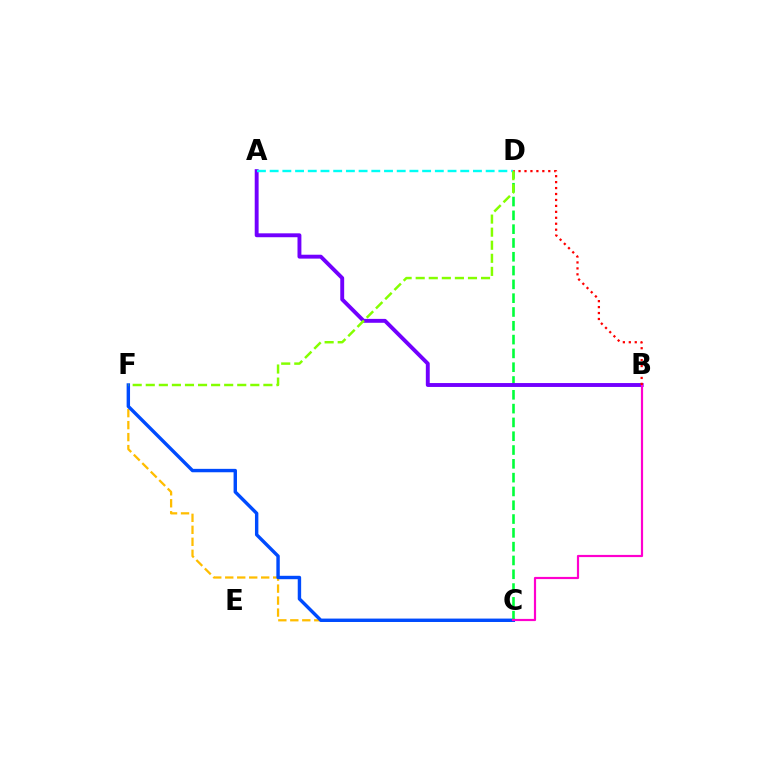{('C', 'F'): [{'color': '#ffbd00', 'line_style': 'dashed', 'thickness': 1.63}, {'color': '#004bff', 'line_style': 'solid', 'thickness': 2.46}], ('C', 'D'): [{'color': '#00ff39', 'line_style': 'dashed', 'thickness': 1.88}], ('A', 'B'): [{'color': '#7200ff', 'line_style': 'solid', 'thickness': 2.81}], ('A', 'D'): [{'color': '#00fff6', 'line_style': 'dashed', 'thickness': 1.73}], ('B', 'C'): [{'color': '#ff00cf', 'line_style': 'solid', 'thickness': 1.57}], ('B', 'D'): [{'color': '#ff0000', 'line_style': 'dotted', 'thickness': 1.62}], ('D', 'F'): [{'color': '#84ff00', 'line_style': 'dashed', 'thickness': 1.78}]}